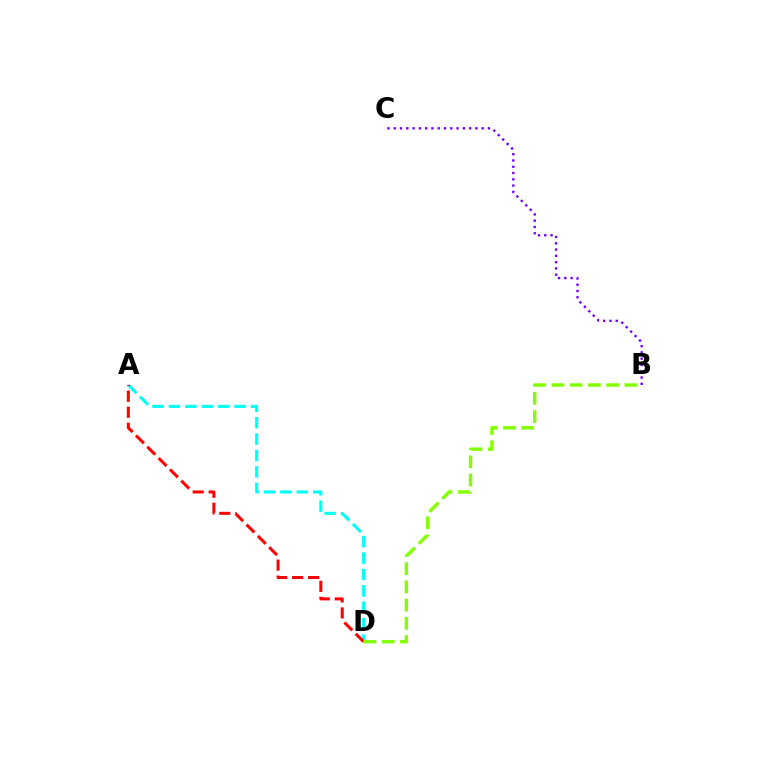{('B', 'C'): [{'color': '#7200ff', 'line_style': 'dotted', 'thickness': 1.71}], ('A', 'D'): [{'color': '#00fff6', 'line_style': 'dashed', 'thickness': 2.23}, {'color': '#ff0000', 'line_style': 'dashed', 'thickness': 2.17}], ('B', 'D'): [{'color': '#84ff00', 'line_style': 'dashed', 'thickness': 2.48}]}